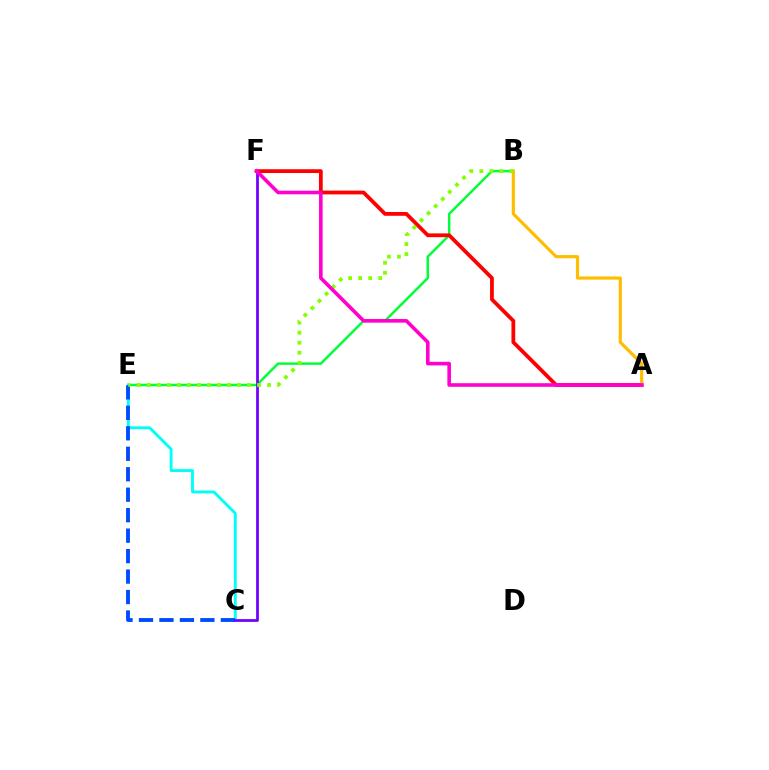{('B', 'E'): [{'color': '#00ff39', 'line_style': 'solid', 'thickness': 1.78}, {'color': '#84ff00', 'line_style': 'dotted', 'thickness': 2.72}], ('A', 'F'): [{'color': '#ff0000', 'line_style': 'solid', 'thickness': 2.72}, {'color': '#ff00cf', 'line_style': 'solid', 'thickness': 2.6}], ('C', 'E'): [{'color': '#00fff6', 'line_style': 'solid', 'thickness': 2.07}, {'color': '#004bff', 'line_style': 'dashed', 'thickness': 2.78}], ('A', 'B'): [{'color': '#ffbd00', 'line_style': 'solid', 'thickness': 2.29}], ('C', 'F'): [{'color': '#7200ff', 'line_style': 'solid', 'thickness': 1.98}]}